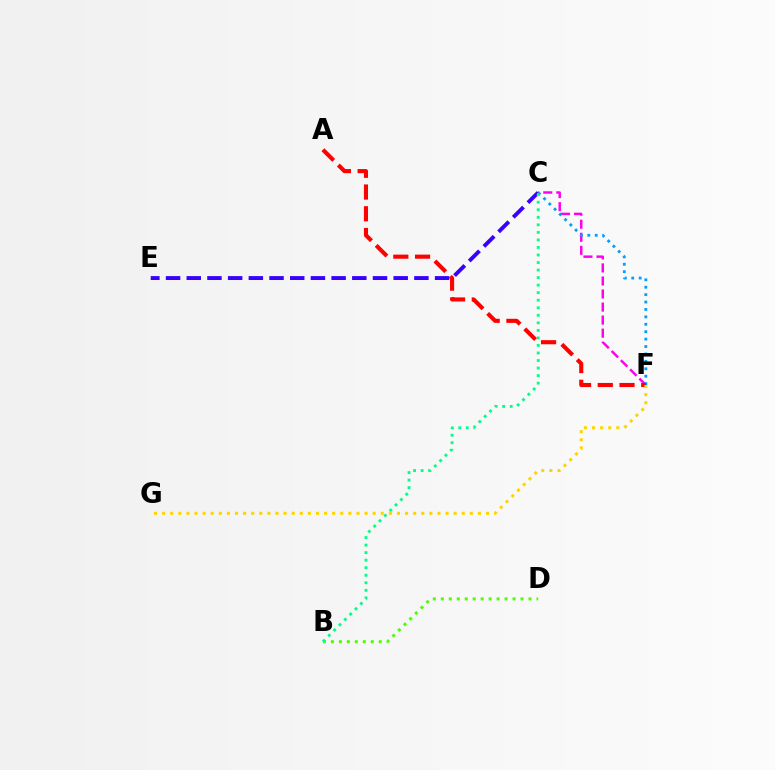{('C', 'F'): [{'color': '#ff00ed', 'line_style': 'dashed', 'thickness': 1.77}, {'color': '#009eff', 'line_style': 'dotted', 'thickness': 2.01}], ('B', 'D'): [{'color': '#4fff00', 'line_style': 'dotted', 'thickness': 2.17}], ('C', 'E'): [{'color': '#3700ff', 'line_style': 'dashed', 'thickness': 2.81}], ('B', 'C'): [{'color': '#00ff86', 'line_style': 'dotted', 'thickness': 2.05}], ('A', 'F'): [{'color': '#ff0000', 'line_style': 'dashed', 'thickness': 2.95}], ('F', 'G'): [{'color': '#ffd500', 'line_style': 'dotted', 'thickness': 2.2}]}